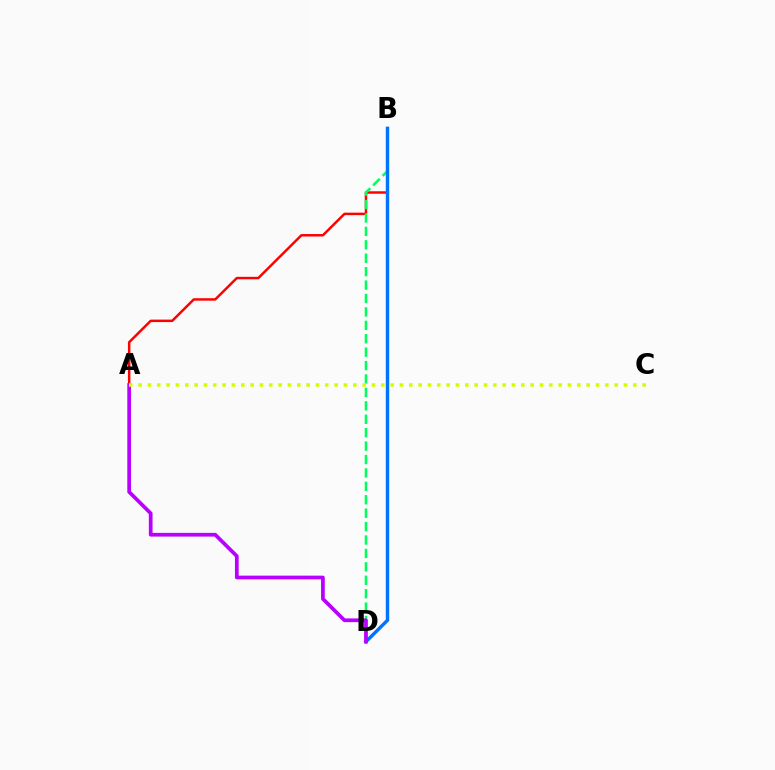{('A', 'B'): [{'color': '#ff0000', 'line_style': 'solid', 'thickness': 1.78}], ('B', 'D'): [{'color': '#00ff5c', 'line_style': 'dashed', 'thickness': 1.82}, {'color': '#0074ff', 'line_style': 'solid', 'thickness': 2.46}], ('A', 'D'): [{'color': '#b900ff', 'line_style': 'solid', 'thickness': 2.68}], ('A', 'C'): [{'color': '#d1ff00', 'line_style': 'dotted', 'thickness': 2.54}]}